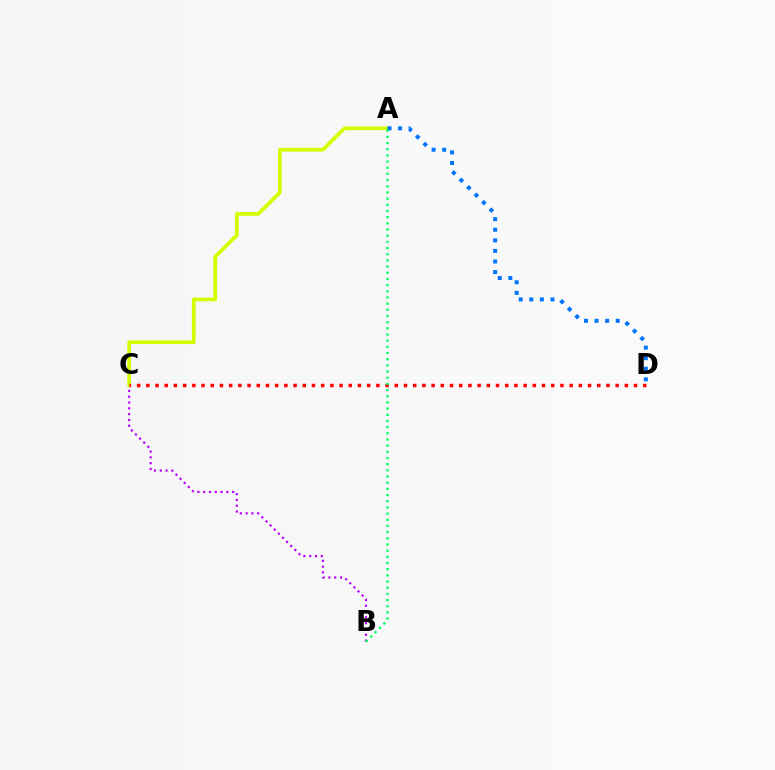{('B', 'C'): [{'color': '#b900ff', 'line_style': 'dotted', 'thickness': 1.58}], ('A', 'C'): [{'color': '#d1ff00', 'line_style': 'solid', 'thickness': 2.64}], ('A', 'D'): [{'color': '#0074ff', 'line_style': 'dotted', 'thickness': 2.88}], ('C', 'D'): [{'color': '#ff0000', 'line_style': 'dotted', 'thickness': 2.5}], ('A', 'B'): [{'color': '#00ff5c', 'line_style': 'dotted', 'thickness': 1.68}]}